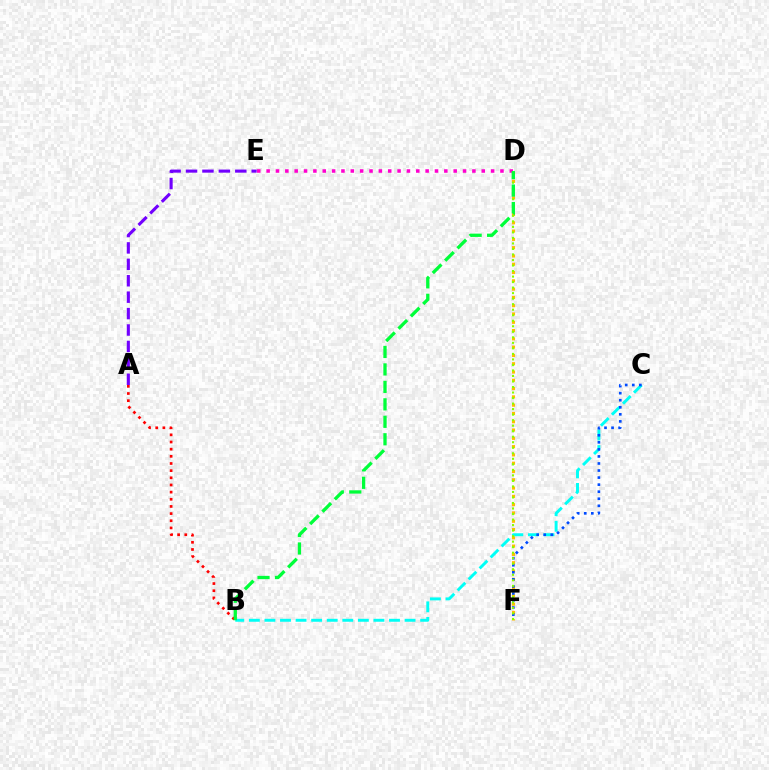{('D', 'F'): [{'color': '#ffbd00', 'line_style': 'dotted', 'thickness': 2.25}, {'color': '#84ff00', 'line_style': 'dotted', 'thickness': 1.5}], ('D', 'E'): [{'color': '#ff00cf', 'line_style': 'dotted', 'thickness': 2.54}], ('B', 'C'): [{'color': '#00fff6', 'line_style': 'dashed', 'thickness': 2.12}], ('A', 'B'): [{'color': '#ff0000', 'line_style': 'dotted', 'thickness': 1.95}], ('C', 'F'): [{'color': '#004bff', 'line_style': 'dotted', 'thickness': 1.92}], ('B', 'D'): [{'color': '#00ff39', 'line_style': 'dashed', 'thickness': 2.37}], ('A', 'E'): [{'color': '#7200ff', 'line_style': 'dashed', 'thickness': 2.23}]}